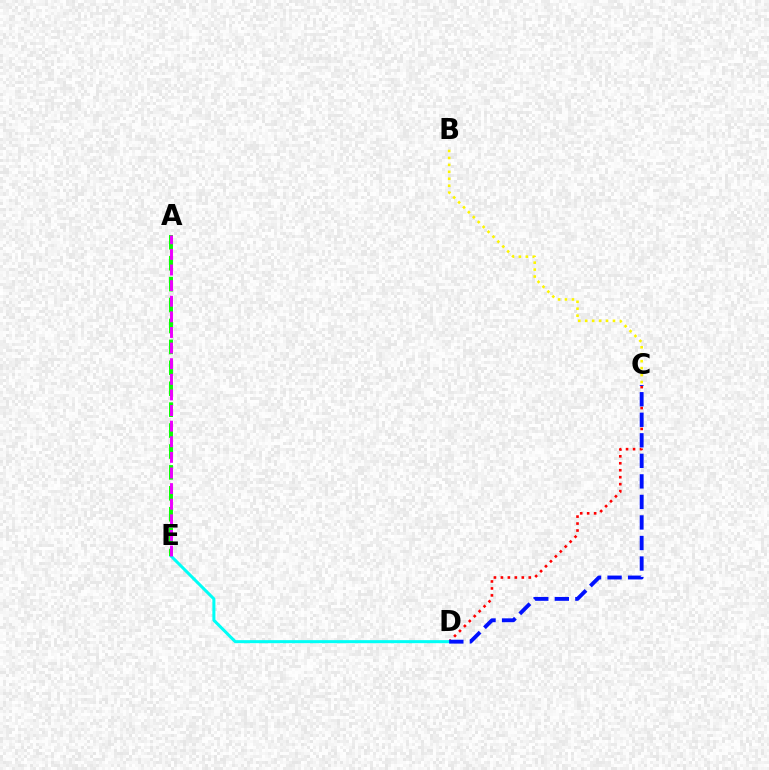{('C', 'D'): [{'color': '#ff0000', 'line_style': 'dotted', 'thickness': 1.89}, {'color': '#0010ff', 'line_style': 'dashed', 'thickness': 2.79}], ('D', 'E'): [{'color': '#00fff6', 'line_style': 'solid', 'thickness': 2.18}], ('A', 'E'): [{'color': '#08ff00', 'line_style': 'dashed', 'thickness': 2.84}, {'color': '#ee00ff', 'line_style': 'dashed', 'thickness': 2.12}], ('B', 'C'): [{'color': '#fcf500', 'line_style': 'dotted', 'thickness': 1.89}]}